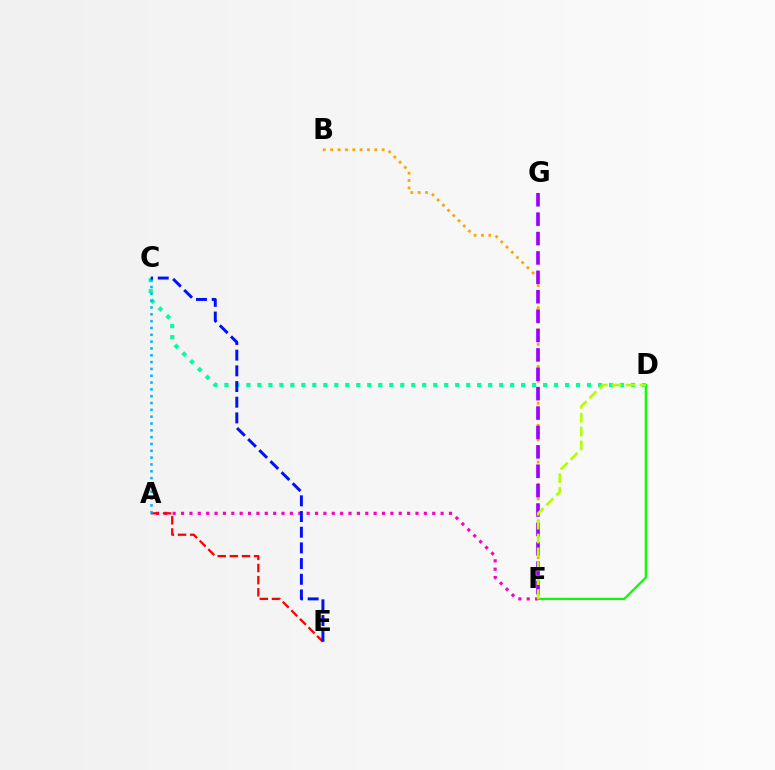{('A', 'F'): [{'color': '#ff00bd', 'line_style': 'dotted', 'thickness': 2.28}], ('B', 'F'): [{'color': '#ffa500', 'line_style': 'dotted', 'thickness': 2.0}], ('A', 'E'): [{'color': '#ff0000', 'line_style': 'dashed', 'thickness': 1.65}], ('C', 'D'): [{'color': '#00ff9d', 'line_style': 'dotted', 'thickness': 2.99}], ('F', 'G'): [{'color': '#9b00ff', 'line_style': 'dashed', 'thickness': 2.63}], ('A', 'C'): [{'color': '#00b5ff', 'line_style': 'dotted', 'thickness': 1.85}], ('D', 'F'): [{'color': '#08ff00', 'line_style': 'solid', 'thickness': 1.63}, {'color': '#b3ff00', 'line_style': 'dashed', 'thickness': 1.89}], ('C', 'E'): [{'color': '#0010ff', 'line_style': 'dashed', 'thickness': 2.13}]}